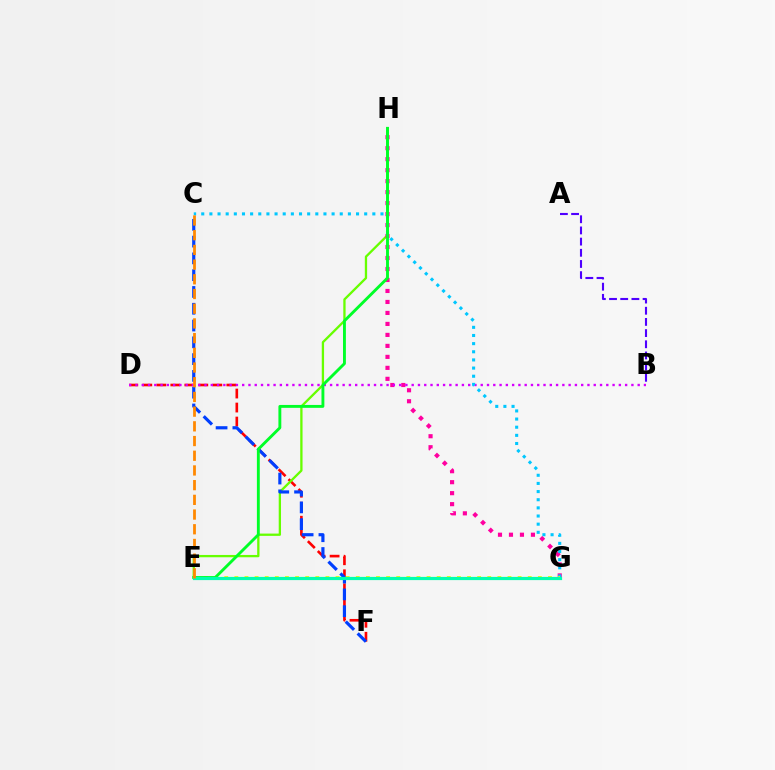{('D', 'F'): [{'color': '#ff0000', 'line_style': 'dashed', 'thickness': 1.9}], ('E', 'H'): [{'color': '#66ff00', 'line_style': 'solid', 'thickness': 1.66}, {'color': '#00ff27', 'line_style': 'solid', 'thickness': 2.08}], ('A', 'B'): [{'color': '#4f00ff', 'line_style': 'dashed', 'thickness': 1.52}], ('C', 'F'): [{'color': '#003fff', 'line_style': 'dashed', 'thickness': 2.28}], ('G', 'H'): [{'color': '#ff00a0', 'line_style': 'dotted', 'thickness': 2.98}], ('B', 'D'): [{'color': '#d600ff', 'line_style': 'dotted', 'thickness': 1.71}], ('C', 'G'): [{'color': '#00c7ff', 'line_style': 'dotted', 'thickness': 2.21}], ('E', 'G'): [{'color': '#eeff00', 'line_style': 'dotted', 'thickness': 2.75}, {'color': '#00ffaf', 'line_style': 'solid', 'thickness': 2.31}], ('C', 'E'): [{'color': '#ff8800', 'line_style': 'dashed', 'thickness': 2.0}]}